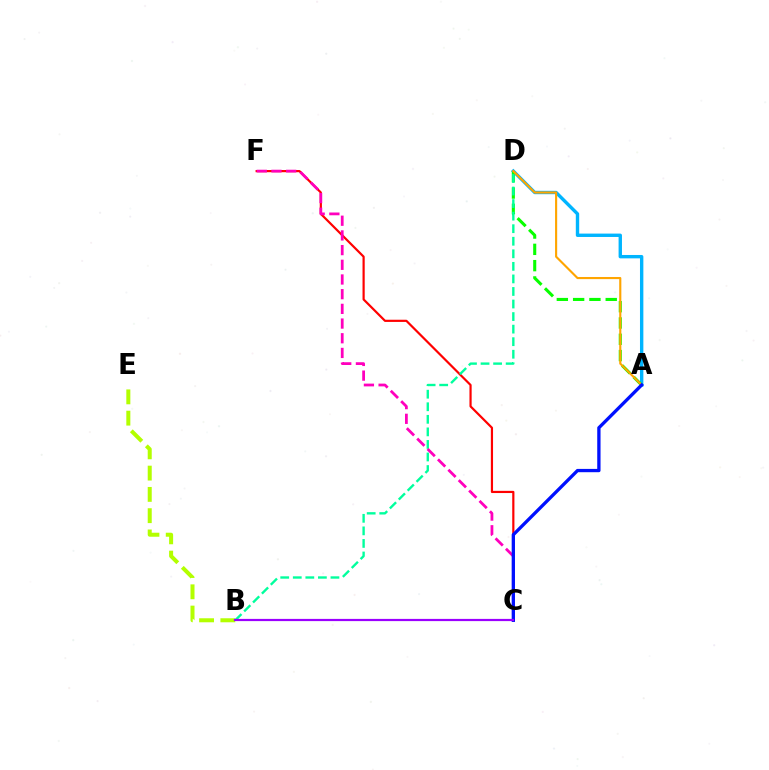{('A', 'D'): [{'color': '#00b5ff', 'line_style': 'solid', 'thickness': 2.44}, {'color': '#08ff00', 'line_style': 'dashed', 'thickness': 2.21}, {'color': '#ffa500', 'line_style': 'solid', 'thickness': 1.53}], ('C', 'F'): [{'color': '#ff0000', 'line_style': 'solid', 'thickness': 1.58}, {'color': '#ff00bd', 'line_style': 'dashed', 'thickness': 2.0}], ('B', 'E'): [{'color': '#b3ff00', 'line_style': 'dashed', 'thickness': 2.89}], ('B', 'D'): [{'color': '#00ff9d', 'line_style': 'dashed', 'thickness': 1.71}], ('A', 'C'): [{'color': '#0010ff', 'line_style': 'solid', 'thickness': 2.38}], ('B', 'C'): [{'color': '#9b00ff', 'line_style': 'solid', 'thickness': 1.59}]}